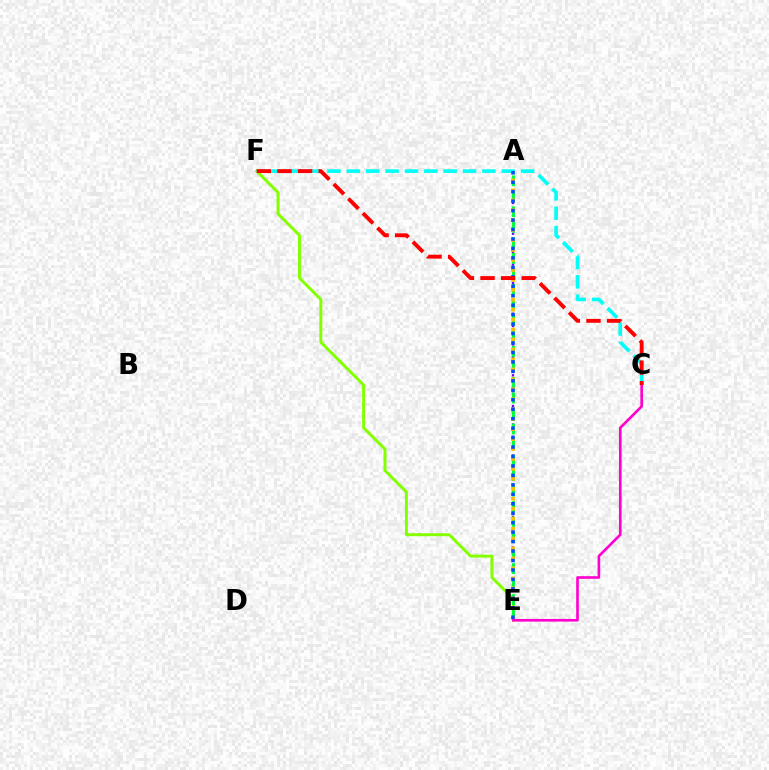{('A', 'E'): [{'color': '#7200ff', 'line_style': 'dotted', 'thickness': 1.67}, {'color': '#00ff39', 'line_style': 'dashed', 'thickness': 2.11}, {'color': '#ffbd00', 'line_style': 'dotted', 'thickness': 2.7}, {'color': '#004bff', 'line_style': 'dotted', 'thickness': 2.57}], ('E', 'F'): [{'color': '#84ff00', 'line_style': 'solid', 'thickness': 2.13}], ('C', 'F'): [{'color': '#00fff6', 'line_style': 'dashed', 'thickness': 2.63}, {'color': '#ff0000', 'line_style': 'dashed', 'thickness': 2.8}], ('C', 'E'): [{'color': '#ff00cf', 'line_style': 'solid', 'thickness': 1.9}]}